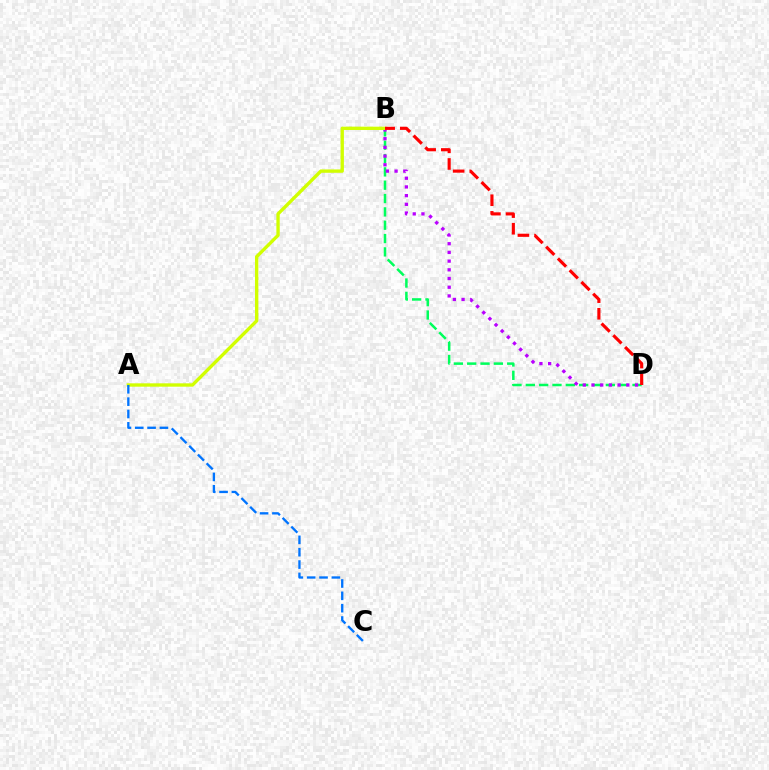{('B', 'D'): [{'color': '#00ff5c', 'line_style': 'dashed', 'thickness': 1.81}, {'color': '#b900ff', 'line_style': 'dotted', 'thickness': 2.36}, {'color': '#ff0000', 'line_style': 'dashed', 'thickness': 2.26}], ('A', 'B'): [{'color': '#d1ff00', 'line_style': 'solid', 'thickness': 2.42}], ('A', 'C'): [{'color': '#0074ff', 'line_style': 'dashed', 'thickness': 1.68}]}